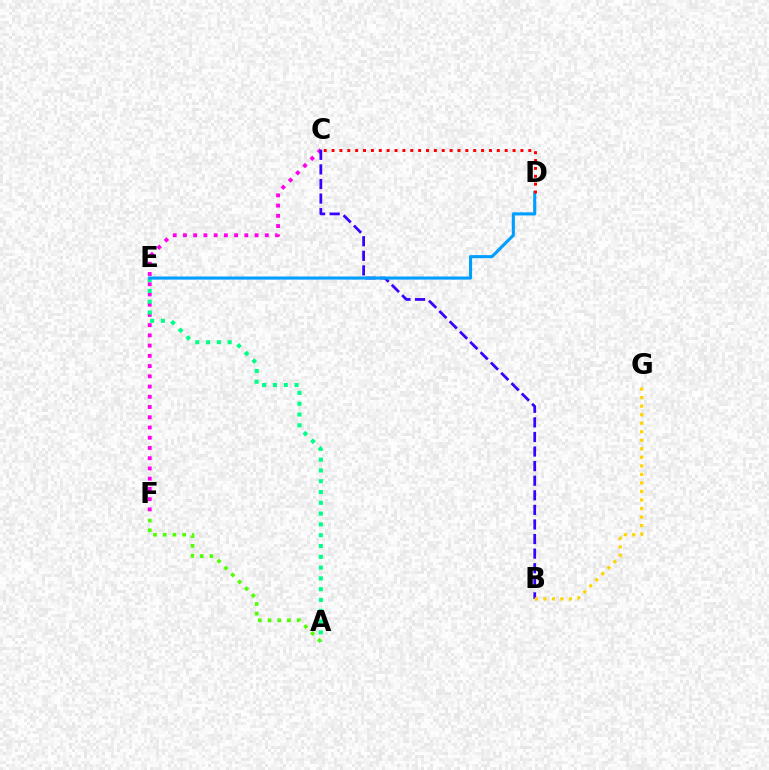{('C', 'F'): [{'color': '#ff00ed', 'line_style': 'dotted', 'thickness': 2.78}], ('B', 'C'): [{'color': '#3700ff', 'line_style': 'dashed', 'thickness': 1.98}], ('A', 'F'): [{'color': '#4fff00', 'line_style': 'dotted', 'thickness': 2.64}], ('B', 'G'): [{'color': '#ffd500', 'line_style': 'dotted', 'thickness': 2.32}], ('A', 'E'): [{'color': '#00ff86', 'line_style': 'dotted', 'thickness': 2.93}], ('D', 'E'): [{'color': '#009eff', 'line_style': 'solid', 'thickness': 2.23}], ('C', 'D'): [{'color': '#ff0000', 'line_style': 'dotted', 'thickness': 2.14}]}